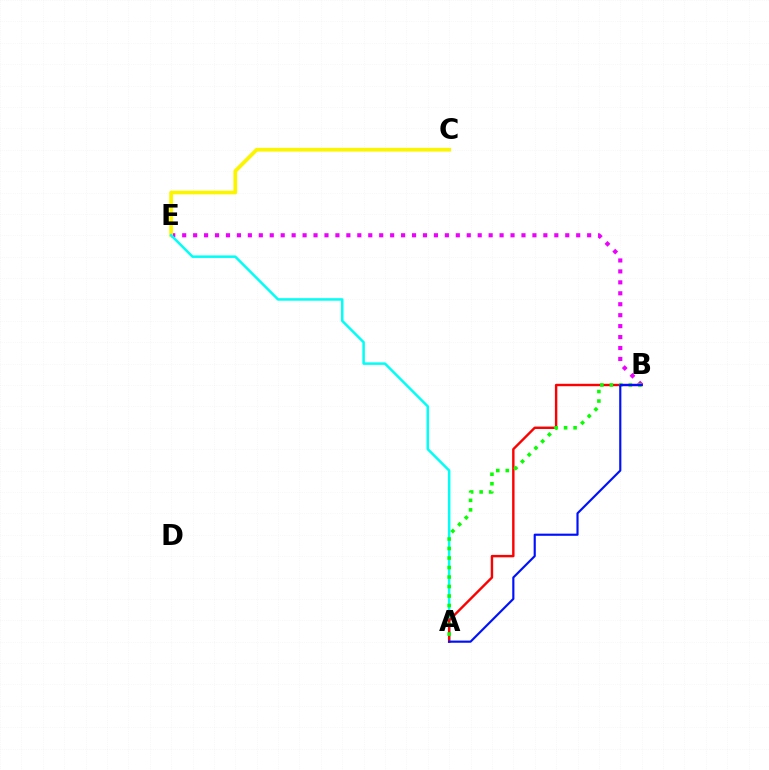{('B', 'E'): [{'color': '#ee00ff', 'line_style': 'dotted', 'thickness': 2.97}], ('C', 'E'): [{'color': '#fcf500', 'line_style': 'solid', 'thickness': 2.68}], ('A', 'E'): [{'color': '#00fff6', 'line_style': 'solid', 'thickness': 1.81}], ('A', 'B'): [{'color': '#ff0000', 'line_style': 'solid', 'thickness': 1.74}, {'color': '#08ff00', 'line_style': 'dotted', 'thickness': 2.58}, {'color': '#0010ff', 'line_style': 'solid', 'thickness': 1.55}]}